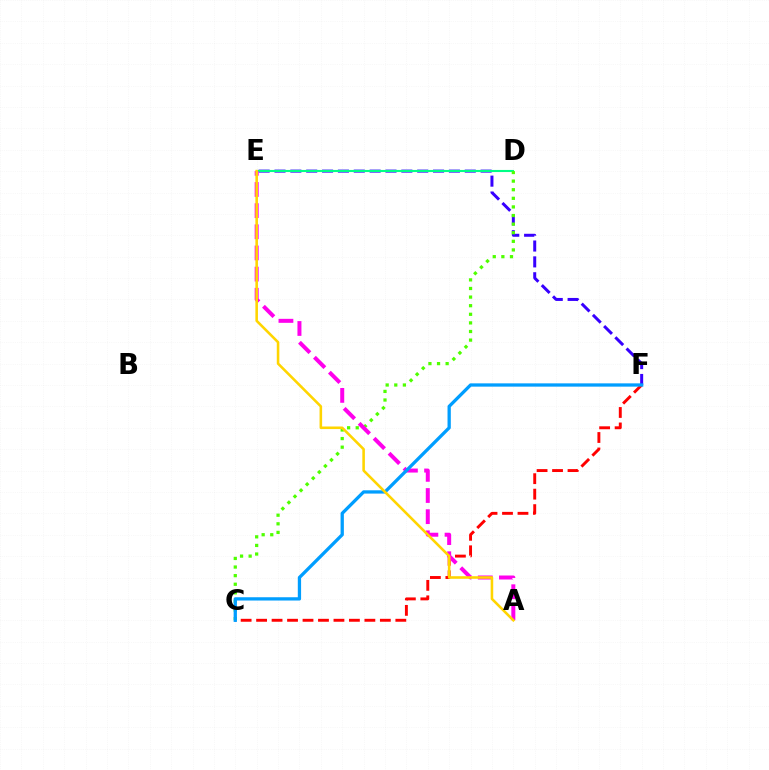{('E', 'F'): [{'color': '#3700ff', 'line_style': 'dashed', 'thickness': 2.15}], ('D', 'E'): [{'color': '#00ff86', 'line_style': 'solid', 'thickness': 1.52}], ('C', 'F'): [{'color': '#ff0000', 'line_style': 'dashed', 'thickness': 2.1}, {'color': '#009eff', 'line_style': 'solid', 'thickness': 2.37}], ('C', 'D'): [{'color': '#4fff00', 'line_style': 'dotted', 'thickness': 2.34}], ('A', 'E'): [{'color': '#ff00ed', 'line_style': 'dashed', 'thickness': 2.87}, {'color': '#ffd500', 'line_style': 'solid', 'thickness': 1.85}]}